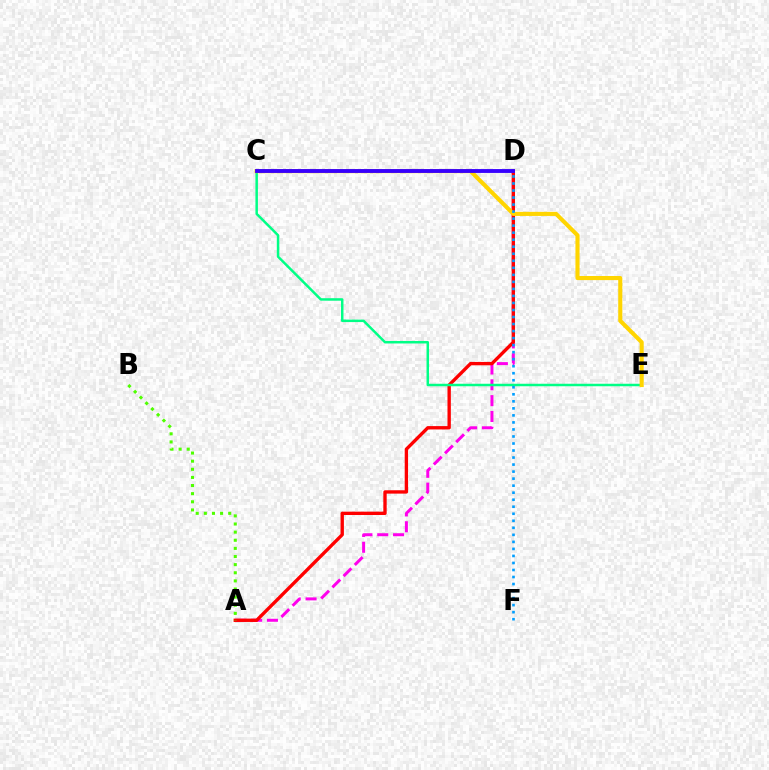{('A', 'D'): [{'color': '#ff00ed', 'line_style': 'dashed', 'thickness': 2.15}, {'color': '#ff0000', 'line_style': 'solid', 'thickness': 2.41}], ('C', 'E'): [{'color': '#00ff86', 'line_style': 'solid', 'thickness': 1.79}, {'color': '#ffd500', 'line_style': 'solid', 'thickness': 2.96}], ('C', 'D'): [{'color': '#3700ff', 'line_style': 'solid', 'thickness': 2.78}], ('D', 'F'): [{'color': '#009eff', 'line_style': 'dotted', 'thickness': 1.91}], ('A', 'B'): [{'color': '#4fff00', 'line_style': 'dotted', 'thickness': 2.21}]}